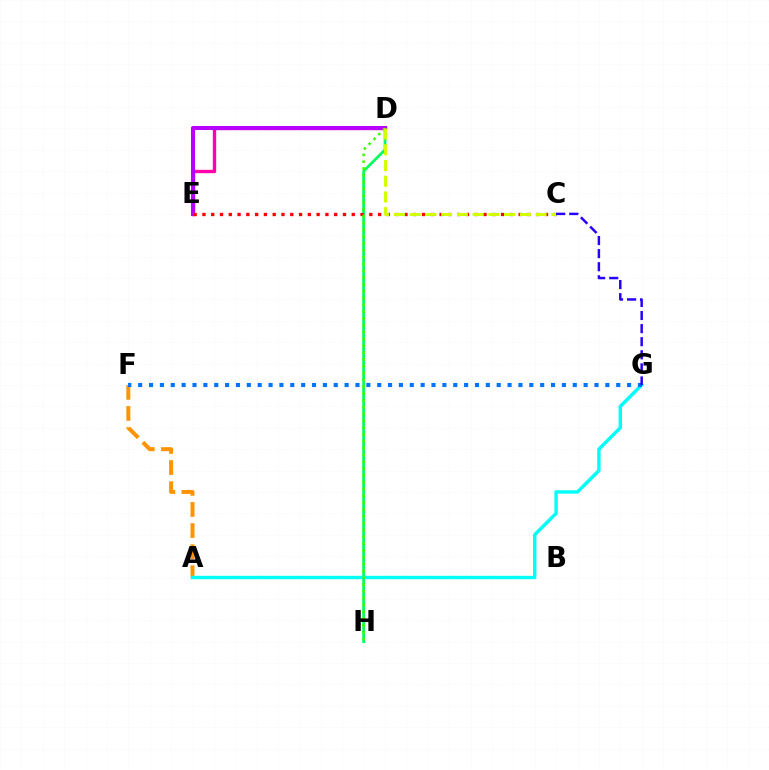{('D', 'E'): [{'color': '#ff00ac', 'line_style': 'solid', 'thickness': 2.42}, {'color': '#b900ff', 'line_style': 'solid', 'thickness': 2.93}], ('D', 'H'): [{'color': '#00ff5c', 'line_style': 'solid', 'thickness': 1.95}, {'color': '#3dff00', 'line_style': 'dotted', 'thickness': 1.85}], ('A', 'F'): [{'color': '#ff9400', 'line_style': 'dashed', 'thickness': 2.87}], ('A', 'G'): [{'color': '#00fff6', 'line_style': 'solid', 'thickness': 2.46}], ('C', 'E'): [{'color': '#ff0000', 'line_style': 'dotted', 'thickness': 2.39}], ('F', 'G'): [{'color': '#0074ff', 'line_style': 'dotted', 'thickness': 2.95}], ('C', 'D'): [{'color': '#d1ff00', 'line_style': 'dashed', 'thickness': 2.14}], ('C', 'G'): [{'color': '#2500ff', 'line_style': 'dashed', 'thickness': 1.78}]}